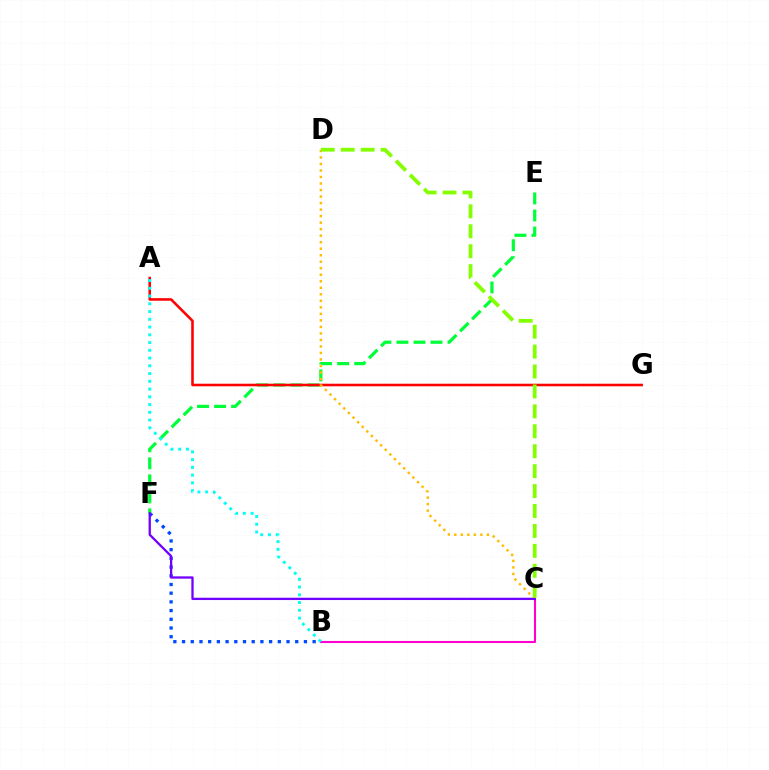{('B', 'F'): [{'color': '#004bff', 'line_style': 'dotted', 'thickness': 2.37}], ('E', 'F'): [{'color': '#00ff39', 'line_style': 'dashed', 'thickness': 2.31}], ('A', 'G'): [{'color': '#ff0000', 'line_style': 'solid', 'thickness': 1.85}], ('B', 'C'): [{'color': '#ff00cf', 'line_style': 'solid', 'thickness': 1.51}], ('A', 'B'): [{'color': '#00fff6', 'line_style': 'dotted', 'thickness': 2.11}], ('C', 'D'): [{'color': '#ffbd00', 'line_style': 'dotted', 'thickness': 1.77}, {'color': '#84ff00', 'line_style': 'dashed', 'thickness': 2.71}], ('C', 'F'): [{'color': '#7200ff', 'line_style': 'solid', 'thickness': 1.65}]}